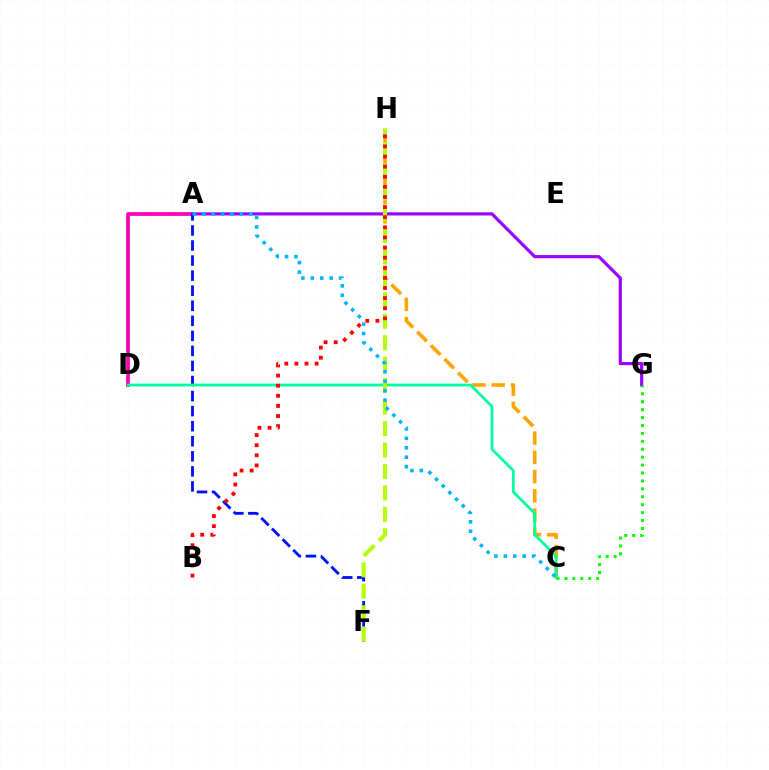{('A', 'D'): [{'color': '#ff00bd', 'line_style': 'solid', 'thickness': 2.69}], ('A', 'G'): [{'color': '#9b00ff', 'line_style': 'solid', 'thickness': 2.28}], ('A', 'F'): [{'color': '#0010ff', 'line_style': 'dashed', 'thickness': 2.05}], ('C', 'H'): [{'color': '#ffa500', 'line_style': 'dashed', 'thickness': 2.62}], ('C', 'D'): [{'color': '#00ff9d', 'line_style': 'solid', 'thickness': 2.0}], ('F', 'H'): [{'color': '#b3ff00', 'line_style': 'dashed', 'thickness': 2.91}], ('C', 'G'): [{'color': '#08ff00', 'line_style': 'dotted', 'thickness': 2.15}], ('B', 'H'): [{'color': '#ff0000', 'line_style': 'dotted', 'thickness': 2.75}], ('A', 'C'): [{'color': '#00b5ff', 'line_style': 'dotted', 'thickness': 2.56}]}